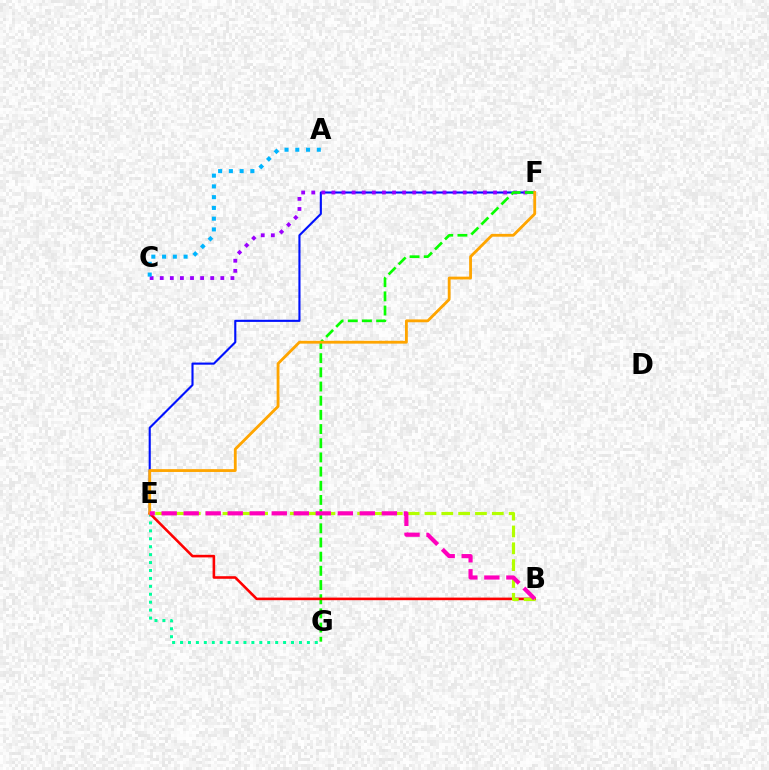{('E', 'F'): [{'color': '#0010ff', 'line_style': 'solid', 'thickness': 1.53}, {'color': '#ffa500', 'line_style': 'solid', 'thickness': 2.03}], ('E', 'G'): [{'color': '#00ff9d', 'line_style': 'dotted', 'thickness': 2.15}], ('C', 'F'): [{'color': '#9b00ff', 'line_style': 'dotted', 'thickness': 2.74}], ('F', 'G'): [{'color': '#08ff00', 'line_style': 'dashed', 'thickness': 1.93}], ('A', 'C'): [{'color': '#00b5ff', 'line_style': 'dotted', 'thickness': 2.92}], ('B', 'E'): [{'color': '#ff0000', 'line_style': 'solid', 'thickness': 1.86}, {'color': '#b3ff00', 'line_style': 'dashed', 'thickness': 2.29}, {'color': '#ff00bd', 'line_style': 'dashed', 'thickness': 2.99}]}